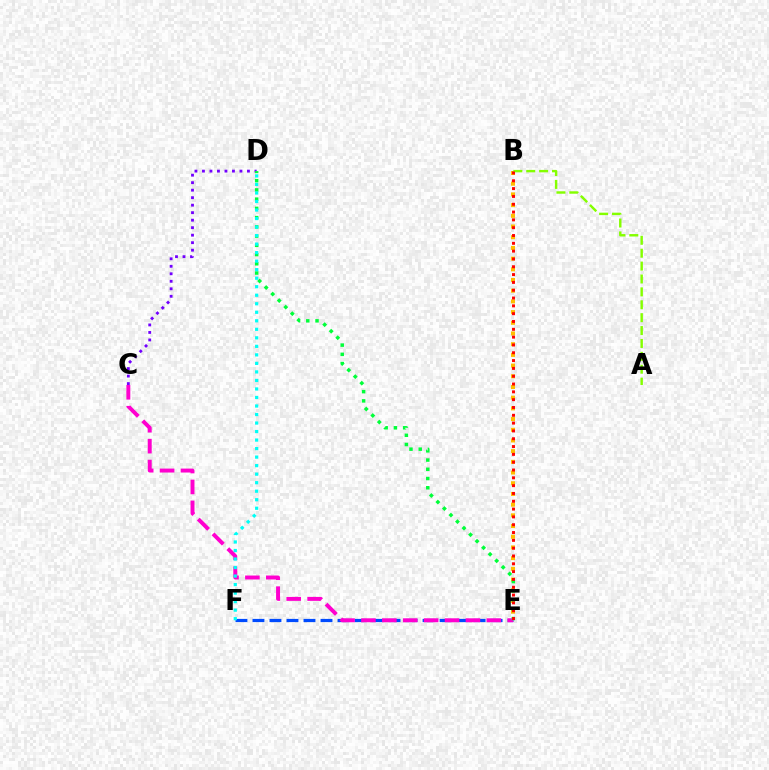{('E', 'F'): [{'color': '#004bff', 'line_style': 'dashed', 'thickness': 2.31}], ('C', 'E'): [{'color': '#ff00cf', 'line_style': 'dashed', 'thickness': 2.84}], ('B', 'E'): [{'color': '#ffbd00', 'line_style': 'dotted', 'thickness': 2.91}, {'color': '#ff0000', 'line_style': 'dotted', 'thickness': 2.12}], ('A', 'B'): [{'color': '#84ff00', 'line_style': 'dashed', 'thickness': 1.75}], ('C', 'D'): [{'color': '#7200ff', 'line_style': 'dotted', 'thickness': 2.04}], ('D', 'E'): [{'color': '#00ff39', 'line_style': 'dotted', 'thickness': 2.51}], ('D', 'F'): [{'color': '#00fff6', 'line_style': 'dotted', 'thickness': 2.32}]}